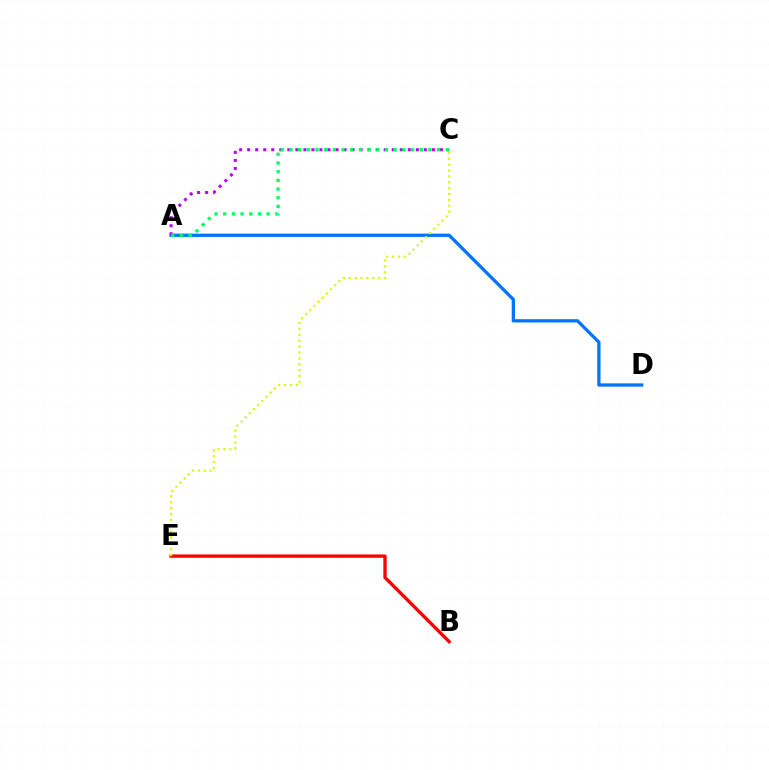{('A', 'D'): [{'color': '#0074ff', 'line_style': 'solid', 'thickness': 2.35}], ('A', 'C'): [{'color': '#b900ff', 'line_style': 'dotted', 'thickness': 2.18}, {'color': '#00ff5c', 'line_style': 'dotted', 'thickness': 2.36}], ('B', 'E'): [{'color': '#ff0000', 'line_style': 'solid', 'thickness': 2.4}], ('C', 'E'): [{'color': '#d1ff00', 'line_style': 'dotted', 'thickness': 1.59}]}